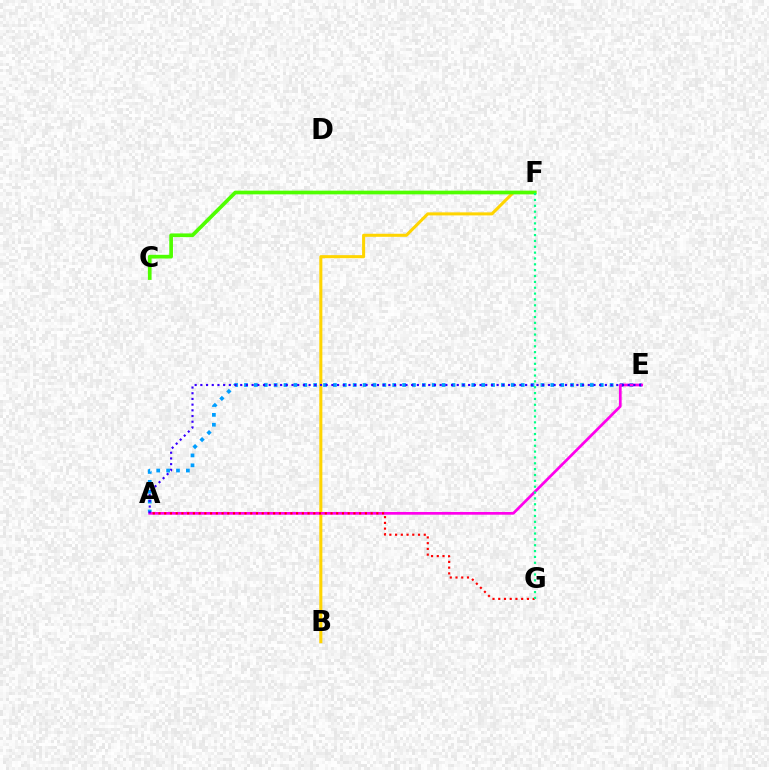{('A', 'E'): [{'color': '#009eff', 'line_style': 'dotted', 'thickness': 2.69}, {'color': '#ff00ed', 'line_style': 'solid', 'thickness': 1.96}, {'color': '#3700ff', 'line_style': 'dotted', 'thickness': 1.55}], ('B', 'F'): [{'color': '#ffd500', 'line_style': 'solid', 'thickness': 2.2}], ('C', 'F'): [{'color': '#4fff00', 'line_style': 'solid', 'thickness': 2.67}], ('A', 'G'): [{'color': '#ff0000', 'line_style': 'dotted', 'thickness': 1.56}], ('F', 'G'): [{'color': '#00ff86', 'line_style': 'dotted', 'thickness': 1.59}]}